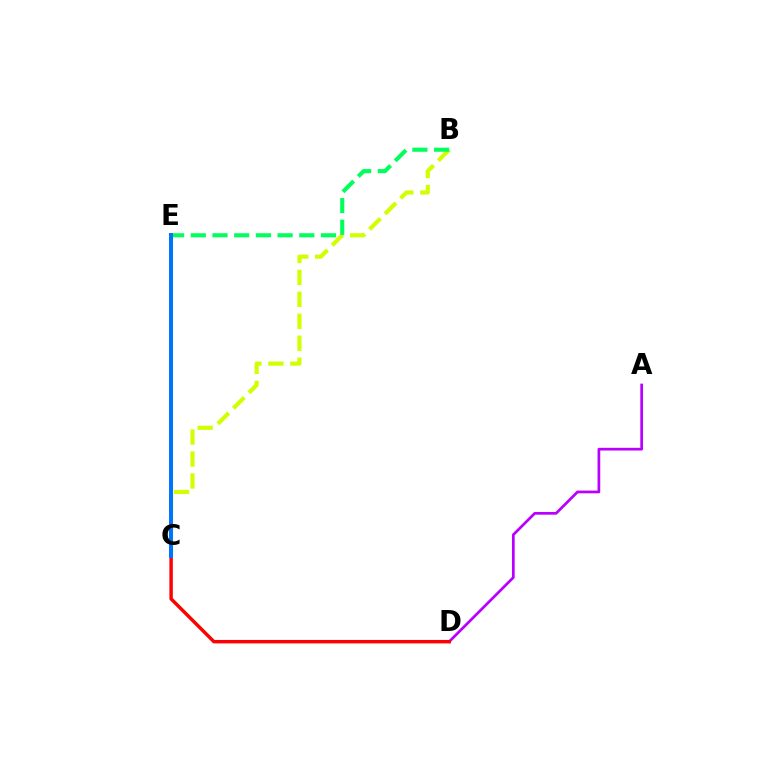{('B', 'C'): [{'color': '#d1ff00', 'line_style': 'dashed', 'thickness': 2.98}], ('B', 'E'): [{'color': '#00ff5c', 'line_style': 'dashed', 'thickness': 2.95}], ('A', 'D'): [{'color': '#b900ff', 'line_style': 'solid', 'thickness': 1.96}], ('C', 'D'): [{'color': '#ff0000', 'line_style': 'solid', 'thickness': 2.47}], ('C', 'E'): [{'color': '#0074ff', 'line_style': 'solid', 'thickness': 2.86}]}